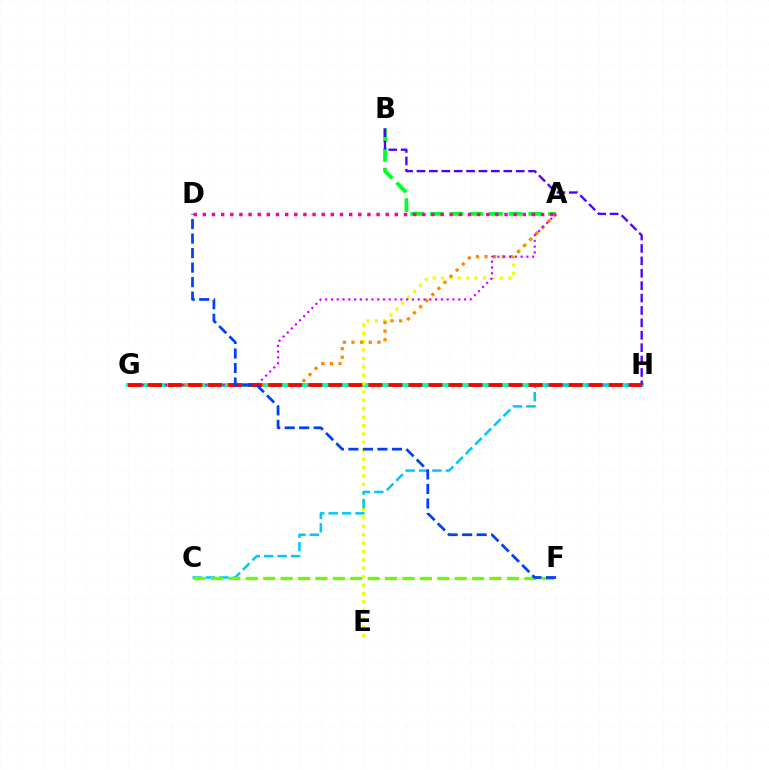{('G', 'H'): [{'color': '#00ffaf', 'line_style': 'solid', 'thickness': 2.85}, {'color': '#ff0000', 'line_style': 'dashed', 'thickness': 2.72}], ('A', 'E'): [{'color': '#eeff00', 'line_style': 'dotted', 'thickness': 2.28}], ('C', 'H'): [{'color': '#00c7ff', 'line_style': 'dashed', 'thickness': 1.82}], ('A', 'B'): [{'color': '#00ff27', 'line_style': 'dashed', 'thickness': 2.67}], ('B', 'H'): [{'color': '#4f00ff', 'line_style': 'dashed', 'thickness': 1.68}], ('C', 'F'): [{'color': '#66ff00', 'line_style': 'dashed', 'thickness': 2.37}], ('A', 'G'): [{'color': '#ff8800', 'line_style': 'dotted', 'thickness': 2.34}, {'color': '#d600ff', 'line_style': 'dotted', 'thickness': 1.57}], ('A', 'D'): [{'color': '#ff00a0', 'line_style': 'dotted', 'thickness': 2.48}], ('D', 'F'): [{'color': '#003fff', 'line_style': 'dashed', 'thickness': 1.97}]}